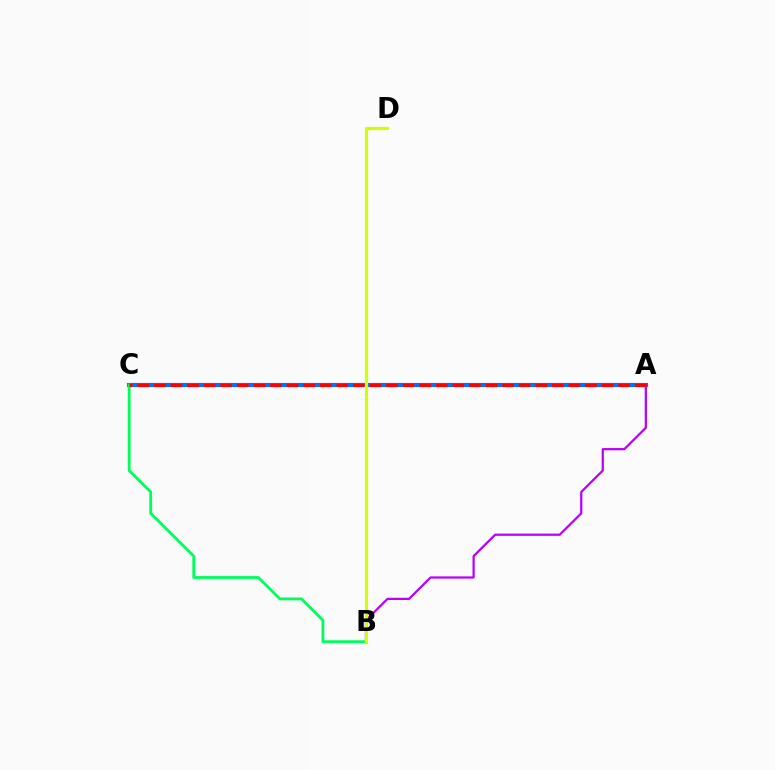{('A', 'C'): [{'color': '#0074ff', 'line_style': 'solid', 'thickness': 2.97}, {'color': '#ff0000', 'line_style': 'dashed', 'thickness': 2.25}], ('A', 'B'): [{'color': '#b900ff', 'line_style': 'solid', 'thickness': 1.61}], ('B', 'C'): [{'color': '#00ff5c', 'line_style': 'solid', 'thickness': 2.03}], ('B', 'D'): [{'color': '#d1ff00', 'line_style': 'solid', 'thickness': 2.28}]}